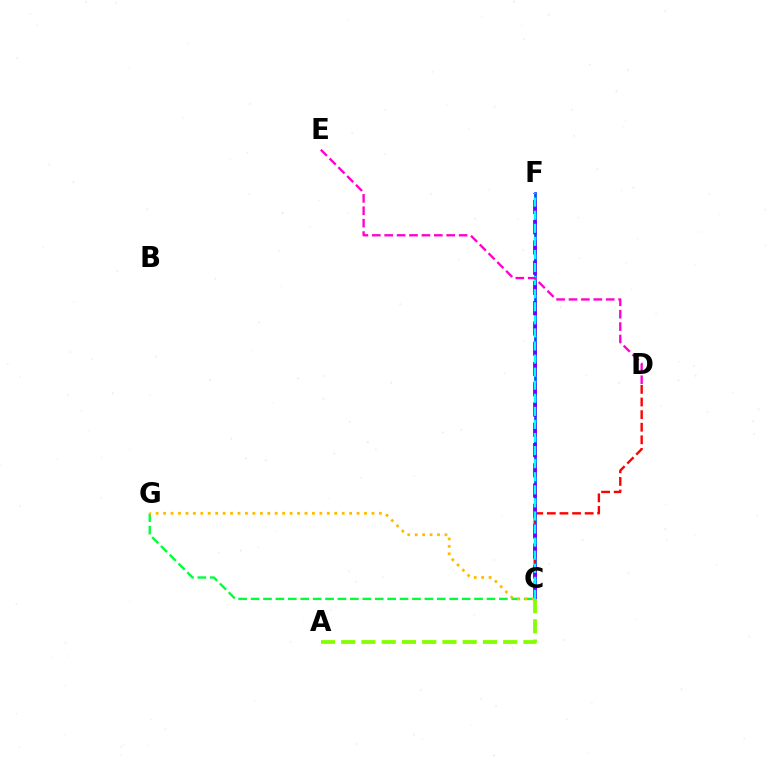{('C', 'F'): [{'color': '#004bff', 'line_style': 'solid', 'thickness': 1.95}, {'color': '#7200ff', 'line_style': 'dashed', 'thickness': 2.75}, {'color': '#00fff6', 'line_style': 'dashed', 'thickness': 1.78}], ('C', 'D'): [{'color': '#ff0000', 'line_style': 'dashed', 'thickness': 1.71}], ('C', 'G'): [{'color': '#00ff39', 'line_style': 'dashed', 'thickness': 1.69}, {'color': '#ffbd00', 'line_style': 'dotted', 'thickness': 2.02}], ('A', 'C'): [{'color': '#84ff00', 'line_style': 'dashed', 'thickness': 2.75}], ('D', 'E'): [{'color': '#ff00cf', 'line_style': 'dashed', 'thickness': 1.69}]}